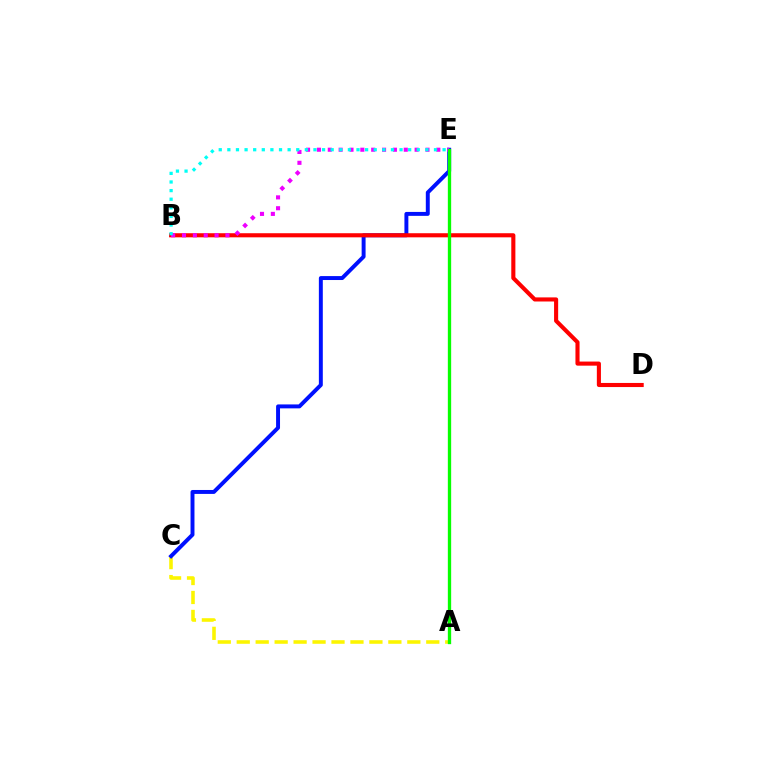{('A', 'C'): [{'color': '#fcf500', 'line_style': 'dashed', 'thickness': 2.57}], ('C', 'E'): [{'color': '#0010ff', 'line_style': 'solid', 'thickness': 2.84}], ('B', 'D'): [{'color': '#ff0000', 'line_style': 'solid', 'thickness': 2.95}], ('B', 'E'): [{'color': '#ee00ff', 'line_style': 'dotted', 'thickness': 2.95}, {'color': '#00fff6', 'line_style': 'dotted', 'thickness': 2.34}], ('A', 'E'): [{'color': '#08ff00', 'line_style': 'solid', 'thickness': 2.39}]}